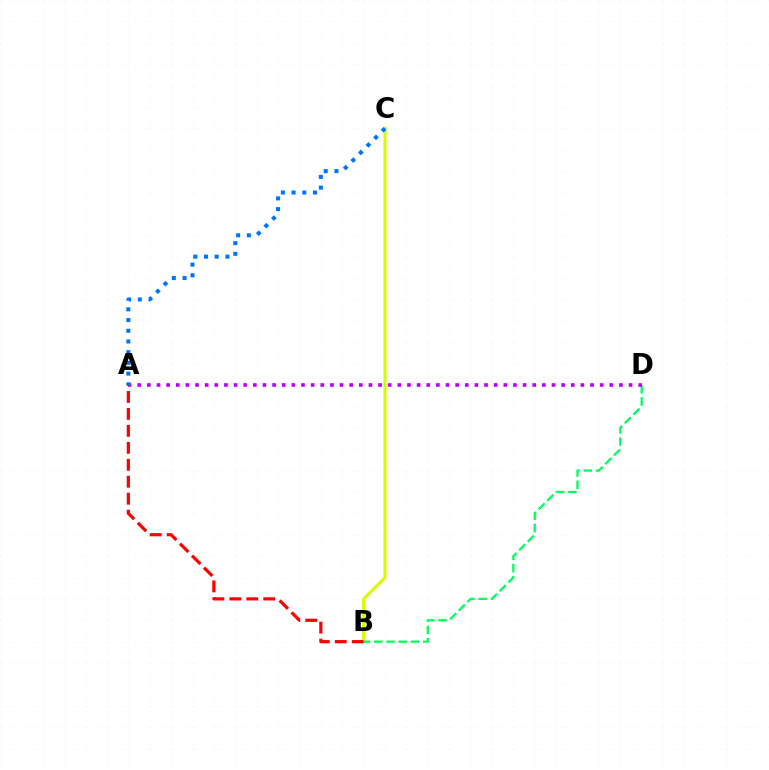{('B', 'C'): [{'color': '#d1ff00', 'line_style': 'solid', 'thickness': 2.2}], ('B', 'D'): [{'color': '#00ff5c', 'line_style': 'dashed', 'thickness': 1.66}], ('A', 'D'): [{'color': '#b900ff', 'line_style': 'dotted', 'thickness': 2.62}], ('A', 'C'): [{'color': '#0074ff', 'line_style': 'dotted', 'thickness': 2.91}], ('A', 'B'): [{'color': '#ff0000', 'line_style': 'dashed', 'thickness': 2.3}]}